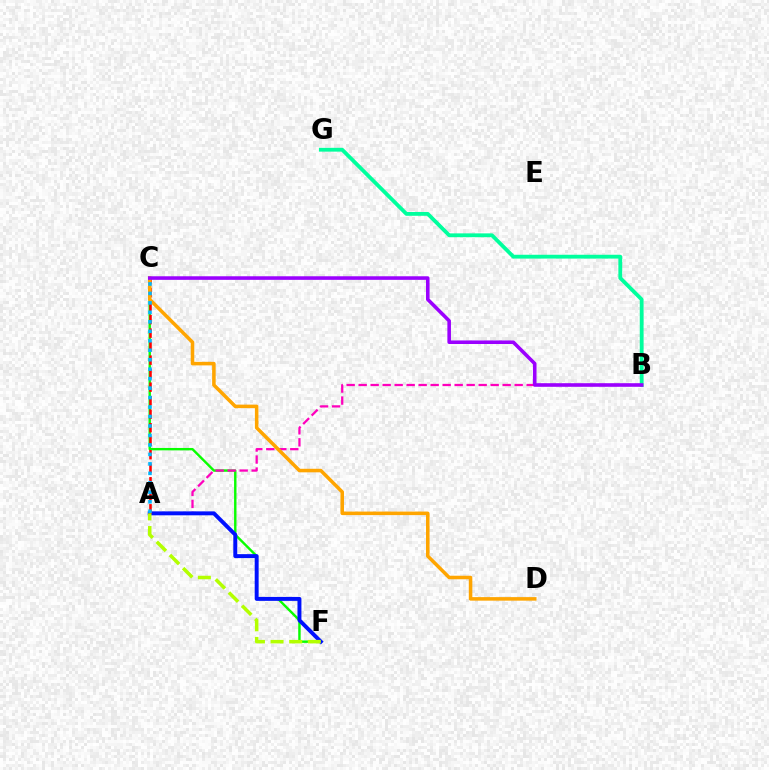{('C', 'F'): [{'color': '#08ff00', 'line_style': 'solid', 'thickness': 1.73}], ('A', 'B'): [{'color': '#ff00bd', 'line_style': 'dashed', 'thickness': 1.63}], ('A', 'F'): [{'color': '#0010ff', 'line_style': 'solid', 'thickness': 2.84}, {'color': '#b3ff00', 'line_style': 'dashed', 'thickness': 2.53}], ('A', 'C'): [{'color': '#ff0000', 'line_style': 'dashed', 'thickness': 1.84}, {'color': '#00b5ff', 'line_style': 'dotted', 'thickness': 2.57}], ('C', 'D'): [{'color': '#ffa500', 'line_style': 'solid', 'thickness': 2.55}], ('B', 'G'): [{'color': '#00ff9d', 'line_style': 'solid', 'thickness': 2.75}], ('B', 'C'): [{'color': '#9b00ff', 'line_style': 'solid', 'thickness': 2.57}]}